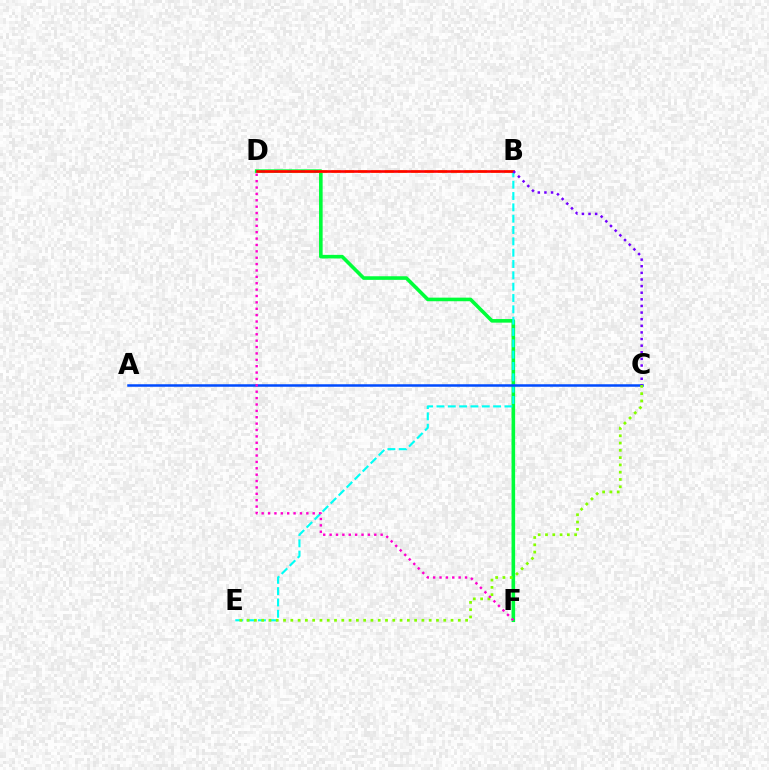{('D', 'F'): [{'color': '#00ff39', 'line_style': 'solid', 'thickness': 2.59}, {'color': '#ff00cf', 'line_style': 'dotted', 'thickness': 1.73}], ('B', 'E'): [{'color': '#00fff6', 'line_style': 'dashed', 'thickness': 1.54}], ('B', 'D'): [{'color': '#ffbd00', 'line_style': 'dashed', 'thickness': 1.81}, {'color': '#ff0000', 'line_style': 'solid', 'thickness': 1.89}], ('A', 'C'): [{'color': '#004bff', 'line_style': 'solid', 'thickness': 1.81}], ('C', 'E'): [{'color': '#84ff00', 'line_style': 'dotted', 'thickness': 1.98}], ('B', 'C'): [{'color': '#7200ff', 'line_style': 'dotted', 'thickness': 1.8}]}